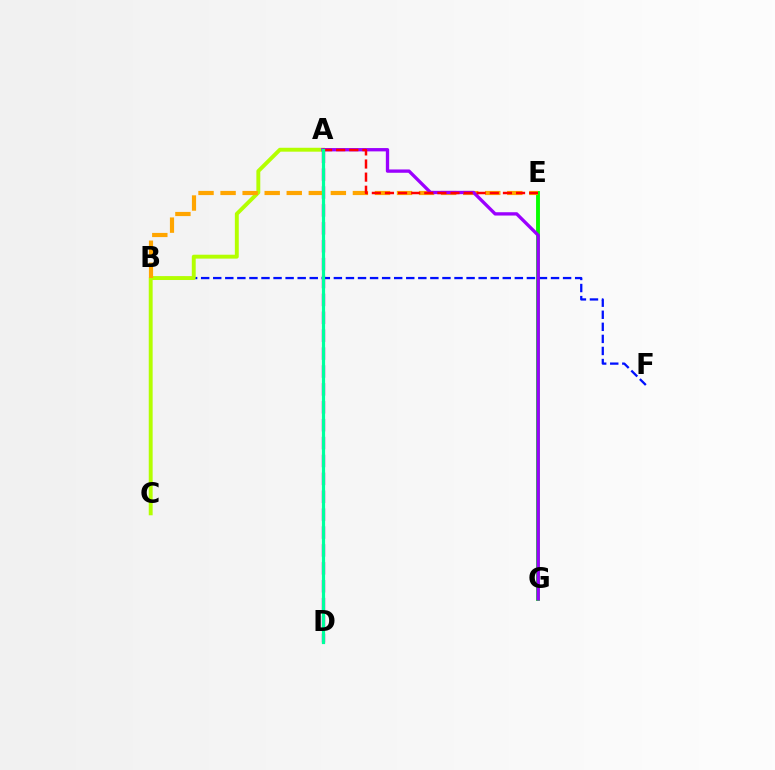{('A', 'D'): [{'color': '#ff00bd', 'line_style': 'dashed', 'thickness': 2.43}, {'color': '#00b5ff', 'line_style': 'solid', 'thickness': 1.83}, {'color': '#00ff9d', 'line_style': 'solid', 'thickness': 2.31}], ('E', 'G'): [{'color': '#08ff00', 'line_style': 'solid', 'thickness': 2.79}], ('B', 'F'): [{'color': '#0010ff', 'line_style': 'dashed', 'thickness': 1.64}], ('A', 'C'): [{'color': '#b3ff00', 'line_style': 'solid', 'thickness': 2.81}], ('B', 'E'): [{'color': '#ffa500', 'line_style': 'dashed', 'thickness': 3.0}], ('A', 'G'): [{'color': '#9b00ff', 'line_style': 'solid', 'thickness': 2.39}], ('A', 'E'): [{'color': '#ff0000', 'line_style': 'dashed', 'thickness': 1.78}]}